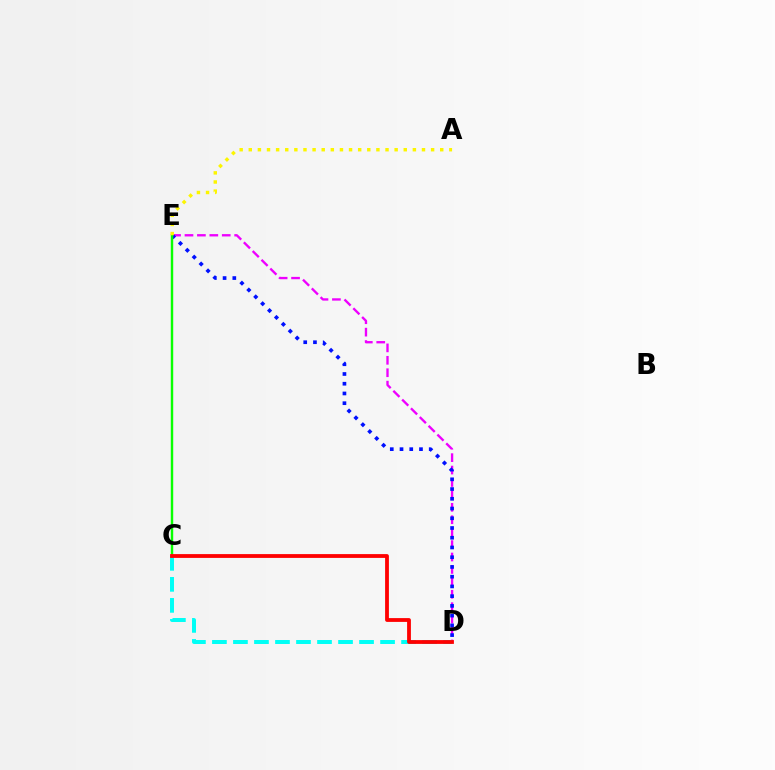{('D', 'E'): [{'color': '#ee00ff', 'line_style': 'dashed', 'thickness': 1.69}, {'color': '#0010ff', 'line_style': 'dotted', 'thickness': 2.65}], ('C', 'D'): [{'color': '#00fff6', 'line_style': 'dashed', 'thickness': 2.85}, {'color': '#ff0000', 'line_style': 'solid', 'thickness': 2.74}], ('C', 'E'): [{'color': '#08ff00', 'line_style': 'solid', 'thickness': 1.75}], ('A', 'E'): [{'color': '#fcf500', 'line_style': 'dotted', 'thickness': 2.48}]}